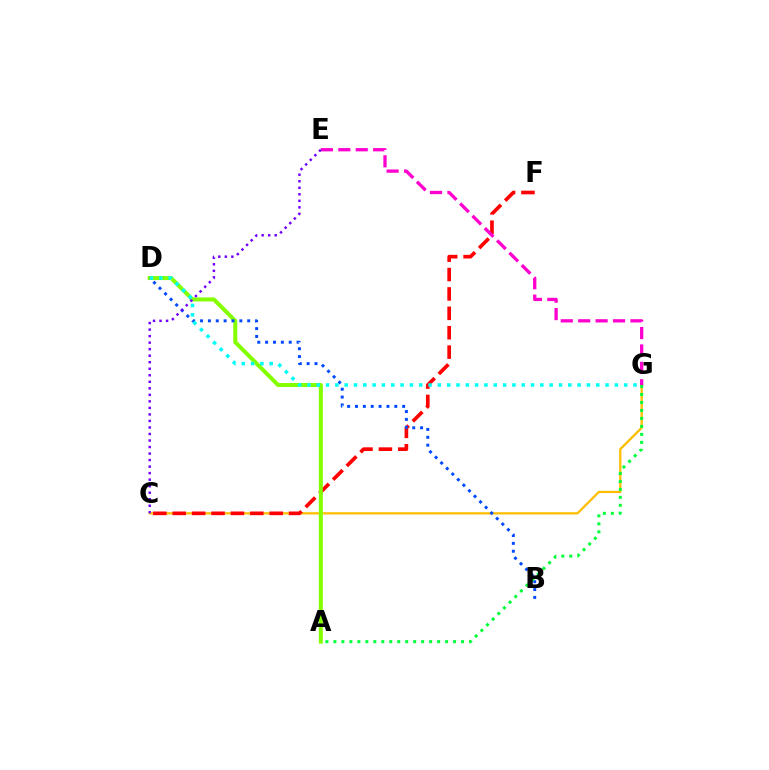{('C', 'G'): [{'color': '#ffbd00', 'line_style': 'solid', 'thickness': 1.63}], ('C', 'F'): [{'color': '#ff0000', 'line_style': 'dashed', 'thickness': 2.63}], ('E', 'G'): [{'color': '#ff00cf', 'line_style': 'dashed', 'thickness': 2.37}], ('A', 'D'): [{'color': '#84ff00', 'line_style': 'solid', 'thickness': 2.89}], ('B', 'D'): [{'color': '#004bff', 'line_style': 'dotted', 'thickness': 2.14}], ('A', 'G'): [{'color': '#00ff39', 'line_style': 'dotted', 'thickness': 2.17}], ('D', 'G'): [{'color': '#00fff6', 'line_style': 'dotted', 'thickness': 2.53}], ('C', 'E'): [{'color': '#7200ff', 'line_style': 'dotted', 'thickness': 1.77}]}